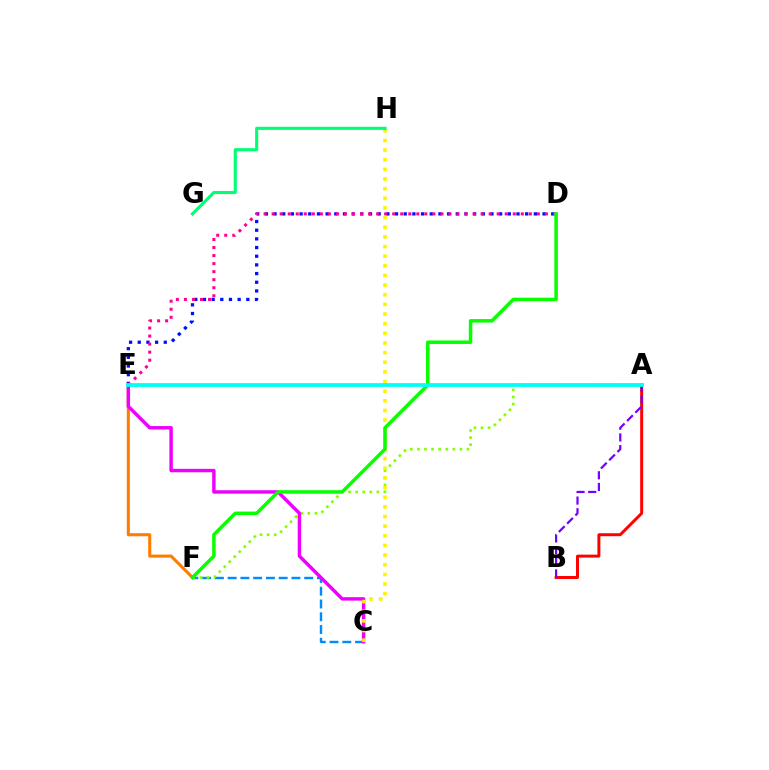{('C', 'F'): [{'color': '#008cff', 'line_style': 'dashed', 'thickness': 1.73}], ('A', 'F'): [{'color': '#84ff00', 'line_style': 'dotted', 'thickness': 1.92}], ('E', 'F'): [{'color': '#ff7c00', 'line_style': 'solid', 'thickness': 2.22}], ('A', 'B'): [{'color': '#ff0000', 'line_style': 'solid', 'thickness': 2.14}, {'color': '#7200ff', 'line_style': 'dashed', 'thickness': 1.59}], ('D', 'E'): [{'color': '#0010ff', 'line_style': 'dotted', 'thickness': 2.36}, {'color': '#ff0094', 'line_style': 'dotted', 'thickness': 2.18}], ('C', 'E'): [{'color': '#ee00ff', 'line_style': 'solid', 'thickness': 2.47}], ('C', 'H'): [{'color': '#fcf500', 'line_style': 'dotted', 'thickness': 2.62}], ('D', 'F'): [{'color': '#08ff00', 'line_style': 'solid', 'thickness': 2.53}], ('A', 'E'): [{'color': '#00fff6', 'line_style': 'solid', 'thickness': 2.71}], ('G', 'H'): [{'color': '#00ff74', 'line_style': 'solid', 'thickness': 2.24}]}